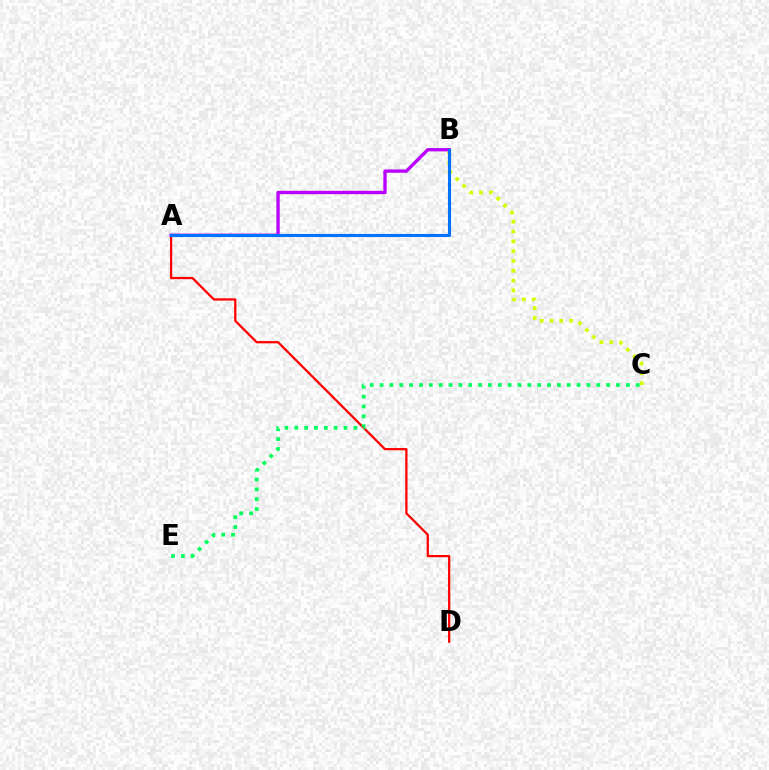{('A', 'D'): [{'color': '#ff0000', 'line_style': 'solid', 'thickness': 1.62}], ('B', 'C'): [{'color': '#d1ff00', 'line_style': 'dotted', 'thickness': 2.66}], ('A', 'B'): [{'color': '#b900ff', 'line_style': 'solid', 'thickness': 2.39}, {'color': '#0074ff', 'line_style': 'solid', 'thickness': 2.24}], ('C', 'E'): [{'color': '#00ff5c', 'line_style': 'dotted', 'thickness': 2.68}]}